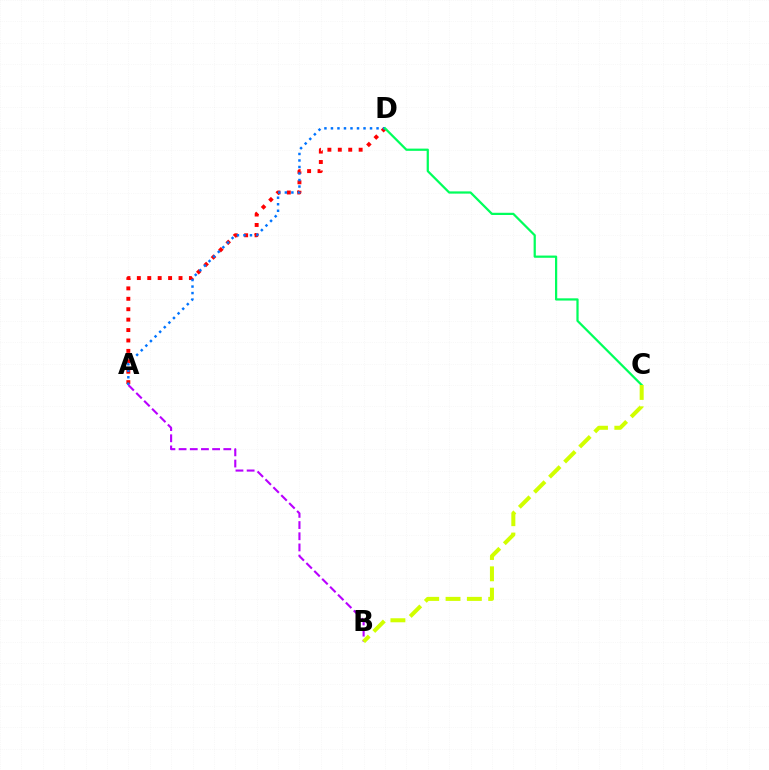{('A', 'D'): [{'color': '#ff0000', 'line_style': 'dotted', 'thickness': 2.83}, {'color': '#0074ff', 'line_style': 'dotted', 'thickness': 1.77}], ('C', 'D'): [{'color': '#00ff5c', 'line_style': 'solid', 'thickness': 1.61}], ('A', 'B'): [{'color': '#b900ff', 'line_style': 'dashed', 'thickness': 1.52}], ('B', 'C'): [{'color': '#d1ff00', 'line_style': 'dashed', 'thickness': 2.9}]}